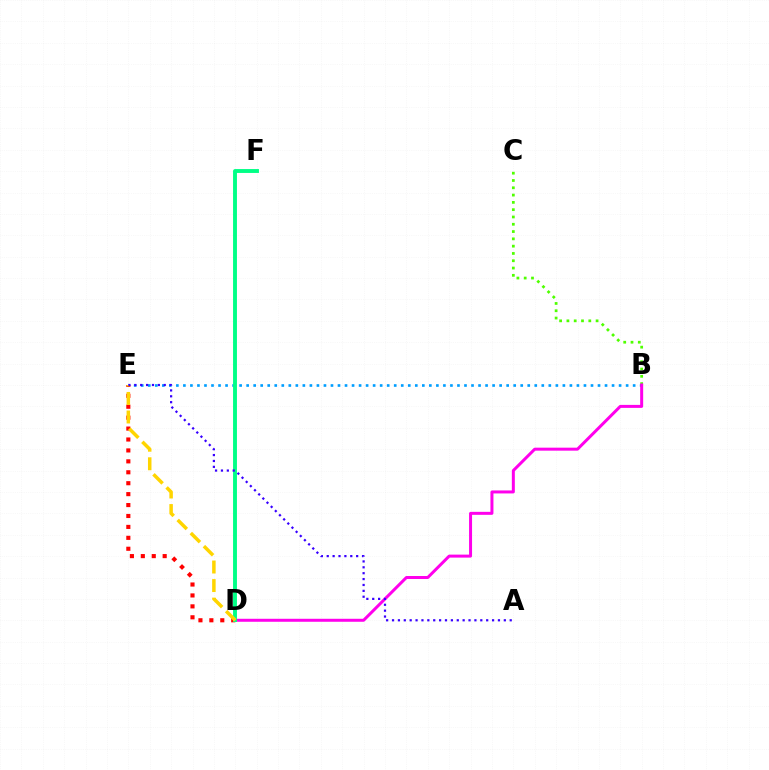{('B', 'E'): [{'color': '#009eff', 'line_style': 'dotted', 'thickness': 1.91}], ('B', 'C'): [{'color': '#4fff00', 'line_style': 'dotted', 'thickness': 1.98}], ('D', 'E'): [{'color': '#ff0000', 'line_style': 'dotted', 'thickness': 2.97}, {'color': '#ffd500', 'line_style': 'dashed', 'thickness': 2.52}], ('B', 'D'): [{'color': '#ff00ed', 'line_style': 'solid', 'thickness': 2.16}], ('D', 'F'): [{'color': '#00ff86', 'line_style': 'solid', 'thickness': 2.8}], ('A', 'E'): [{'color': '#3700ff', 'line_style': 'dotted', 'thickness': 1.6}]}